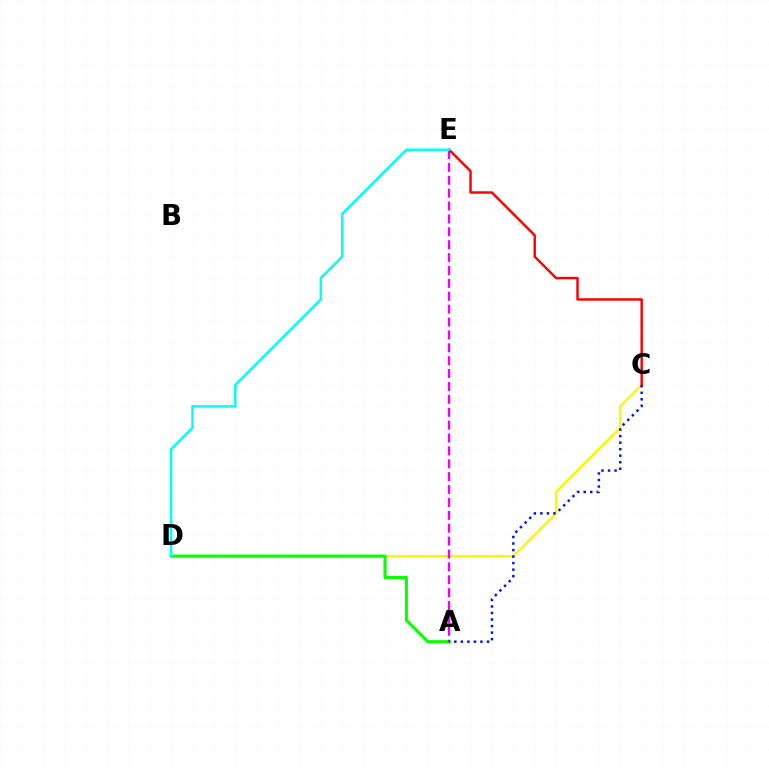{('C', 'D'): [{'color': '#fcf500', 'line_style': 'solid', 'thickness': 1.68}], ('A', 'D'): [{'color': '#08ff00', 'line_style': 'solid', 'thickness': 2.2}], ('A', 'E'): [{'color': '#ee00ff', 'line_style': 'dashed', 'thickness': 1.75}], ('C', 'E'): [{'color': '#ff0000', 'line_style': 'solid', 'thickness': 1.76}], ('A', 'C'): [{'color': '#0010ff', 'line_style': 'dotted', 'thickness': 1.77}], ('D', 'E'): [{'color': '#00fff6', 'line_style': 'solid', 'thickness': 1.79}]}